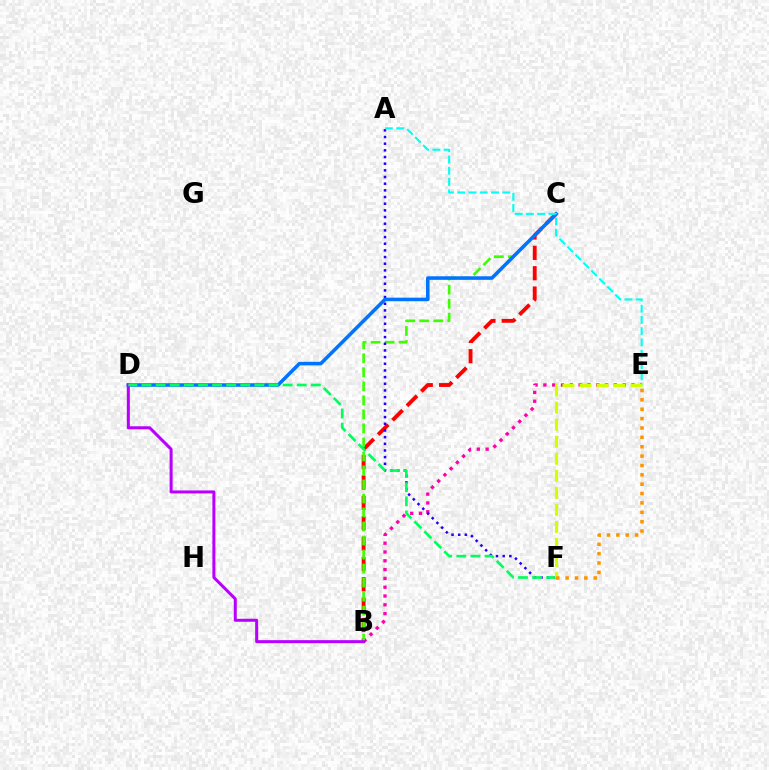{('B', 'E'): [{'color': '#ff00ac', 'line_style': 'dotted', 'thickness': 2.39}], ('B', 'C'): [{'color': '#ff0000', 'line_style': 'dashed', 'thickness': 2.76}, {'color': '#3dff00', 'line_style': 'dashed', 'thickness': 1.9}], ('A', 'F'): [{'color': '#2500ff', 'line_style': 'dotted', 'thickness': 1.81}], ('C', 'D'): [{'color': '#0074ff', 'line_style': 'solid', 'thickness': 2.56}], ('B', 'D'): [{'color': '#b900ff', 'line_style': 'solid', 'thickness': 2.17}], ('A', 'E'): [{'color': '#00fff6', 'line_style': 'dashed', 'thickness': 1.53}], ('D', 'F'): [{'color': '#00ff5c', 'line_style': 'dashed', 'thickness': 1.92}], ('E', 'F'): [{'color': '#d1ff00', 'line_style': 'dashed', 'thickness': 2.31}, {'color': '#ff9400', 'line_style': 'dotted', 'thickness': 2.55}]}